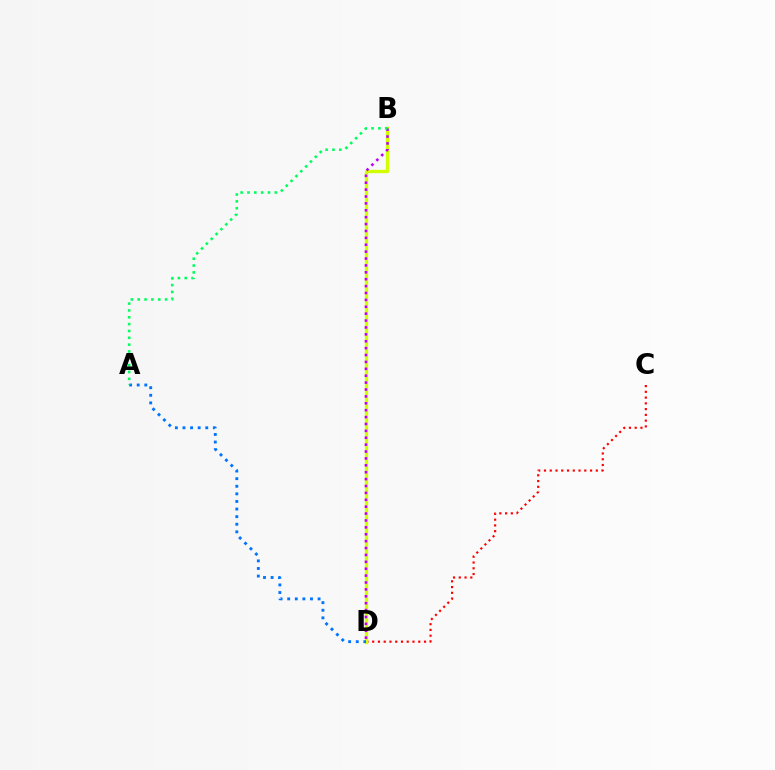{('C', 'D'): [{'color': '#ff0000', 'line_style': 'dotted', 'thickness': 1.56}], ('B', 'D'): [{'color': '#d1ff00', 'line_style': 'solid', 'thickness': 2.39}, {'color': '#b900ff', 'line_style': 'dotted', 'thickness': 1.87}], ('A', 'D'): [{'color': '#0074ff', 'line_style': 'dotted', 'thickness': 2.06}], ('A', 'B'): [{'color': '#00ff5c', 'line_style': 'dotted', 'thickness': 1.86}]}